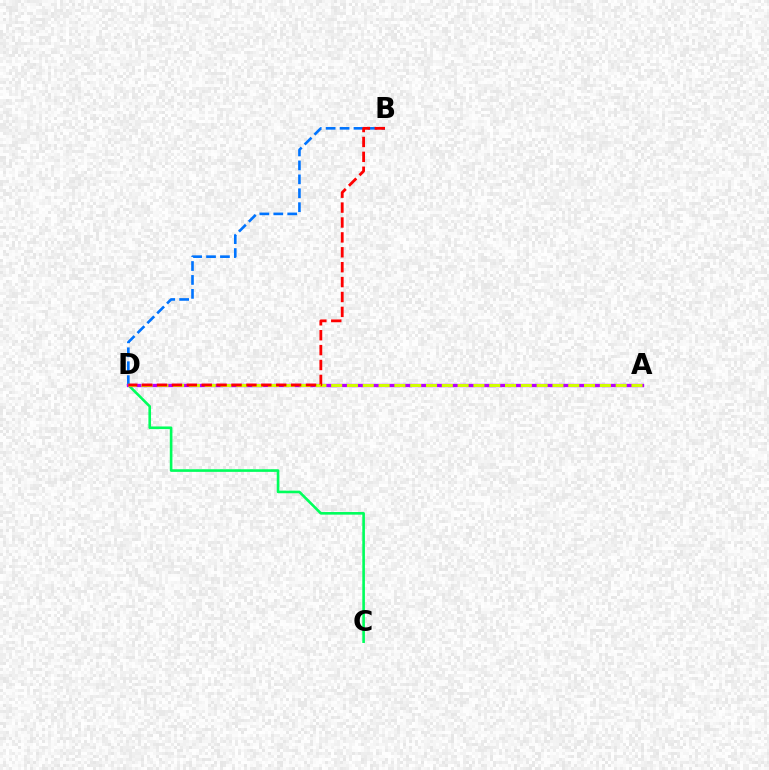{('B', 'D'): [{'color': '#0074ff', 'line_style': 'dashed', 'thickness': 1.89}, {'color': '#ff0000', 'line_style': 'dashed', 'thickness': 2.02}], ('C', 'D'): [{'color': '#00ff5c', 'line_style': 'solid', 'thickness': 1.89}], ('A', 'D'): [{'color': '#b900ff', 'line_style': 'solid', 'thickness': 2.4}, {'color': '#d1ff00', 'line_style': 'dashed', 'thickness': 2.15}]}